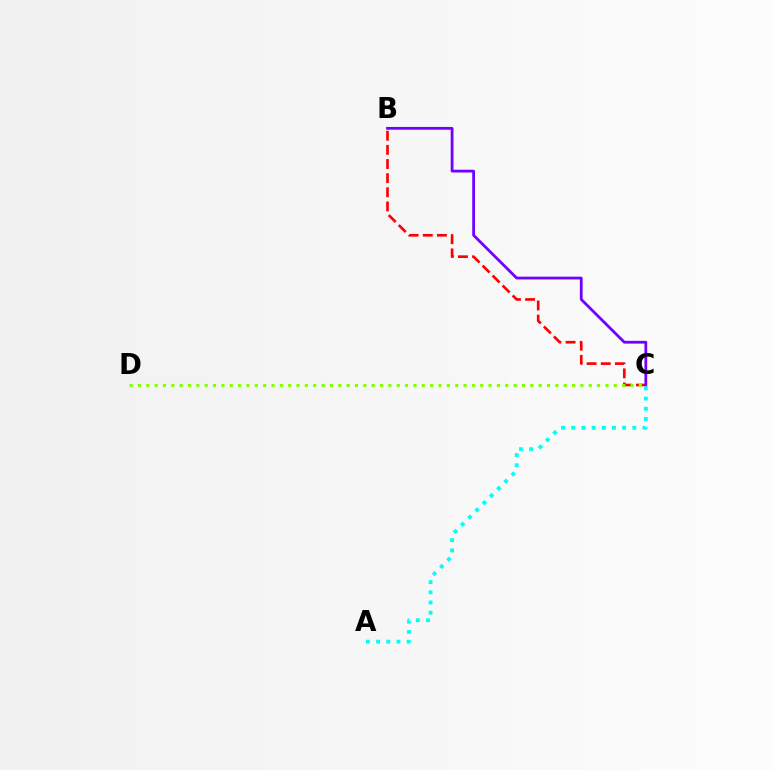{('B', 'C'): [{'color': '#ff0000', 'line_style': 'dashed', 'thickness': 1.92}, {'color': '#7200ff', 'line_style': 'solid', 'thickness': 2.0}], ('A', 'C'): [{'color': '#00fff6', 'line_style': 'dotted', 'thickness': 2.77}], ('C', 'D'): [{'color': '#84ff00', 'line_style': 'dotted', 'thickness': 2.27}]}